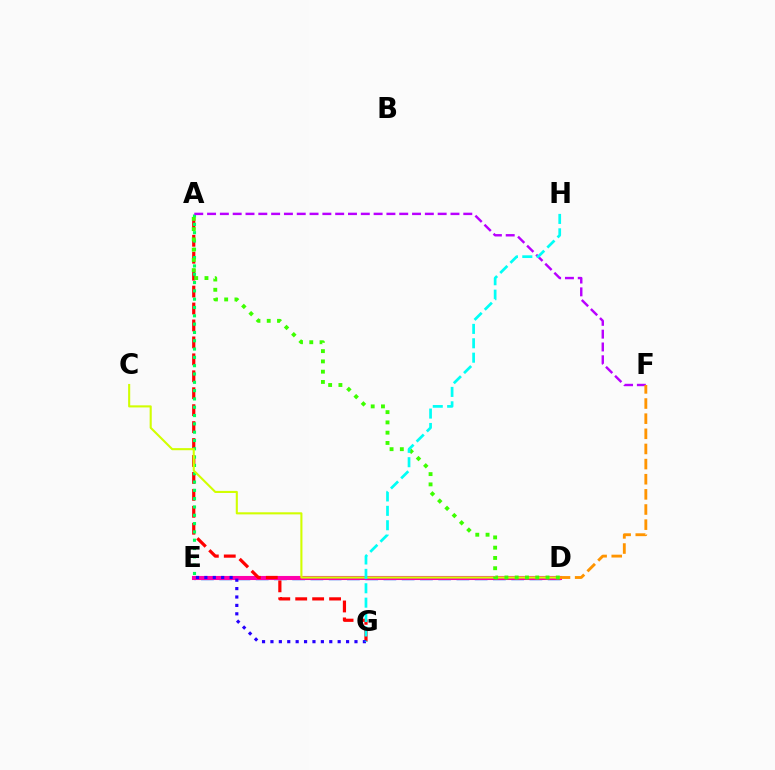{('D', 'E'): [{'color': '#0074ff', 'line_style': 'dashed', 'thickness': 2.48}, {'color': '#ff00ac', 'line_style': 'solid', 'thickness': 2.94}], ('A', 'G'): [{'color': '#ff0000', 'line_style': 'dashed', 'thickness': 2.3}], ('A', 'E'): [{'color': '#00ff5c', 'line_style': 'dotted', 'thickness': 2.26}], ('A', 'F'): [{'color': '#b900ff', 'line_style': 'dashed', 'thickness': 1.74}], ('C', 'D'): [{'color': '#d1ff00', 'line_style': 'solid', 'thickness': 1.51}], ('D', 'F'): [{'color': '#ff9400', 'line_style': 'dashed', 'thickness': 2.06}], ('E', 'G'): [{'color': '#2500ff', 'line_style': 'dotted', 'thickness': 2.28}], ('A', 'D'): [{'color': '#3dff00', 'line_style': 'dotted', 'thickness': 2.79}], ('G', 'H'): [{'color': '#00fff6', 'line_style': 'dashed', 'thickness': 1.96}]}